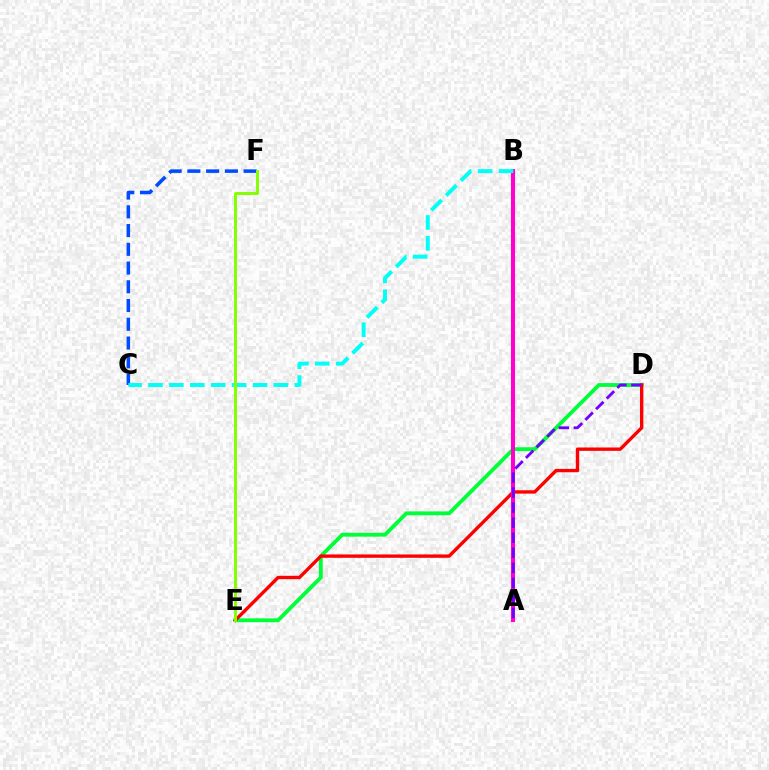{('D', 'E'): [{'color': '#00ff39', 'line_style': 'solid', 'thickness': 2.76}, {'color': '#ff0000', 'line_style': 'solid', 'thickness': 2.42}], ('A', 'B'): [{'color': '#ffbd00', 'line_style': 'solid', 'thickness': 2.53}, {'color': '#ff00cf', 'line_style': 'solid', 'thickness': 2.92}], ('C', 'F'): [{'color': '#004bff', 'line_style': 'dashed', 'thickness': 2.55}], ('B', 'C'): [{'color': '#00fff6', 'line_style': 'dashed', 'thickness': 2.84}], ('A', 'D'): [{'color': '#7200ff', 'line_style': 'dashed', 'thickness': 2.04}], ('E', 'F'): [{'color': '#84ff00', 'line_style': 'solid', 'thickness': 2.11}]}